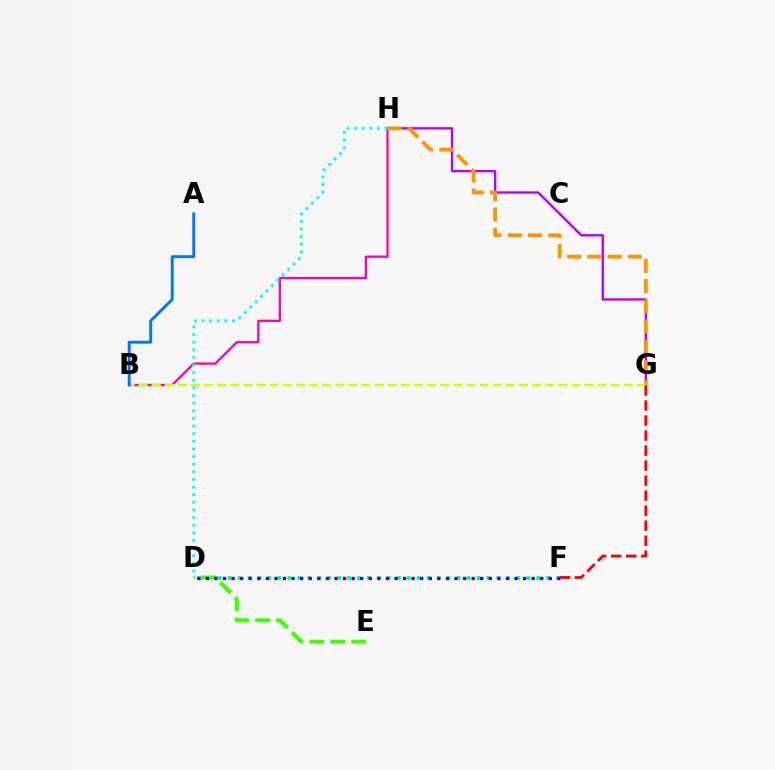{('B', 'H'): [{'color': '#ff00ac', 'line_style': 'solid', 'thickness': 1.64}], ('G', 'H'): [{'color': '#b900ff', 'line_style': 'solid', 'thickness': 1.7}, {'color': '#ff9400', 'line_style': 'dashed', 'thickness': 2.75}], ('D', 'F'): [{'color': '#00ff5c', 'line_style': 'dotted', 'thickness': 2.7}, {'color': '#2500ff', 'line_style': 'dotted', 'thickness': 2.33}], ('D', 'E'): [{'color': '#3dff00', 'line_style': 'dashed', 'thickness': 2.85}], ('B', 'G'): [{'color': '#d1ff00', 'line_style': 'dashed', 'thickness': 1.78}], ('D', 'H'): [{'color': '#00fff6', 'line_style': 'dotted', 'thickness': 2.07}], ('A', 'B'): [{'color': '#0074ff', 'line_style': 'solid', 'thickness': 2.09}], ('F', 'G'): [{'color': '#ff0000', 'line_style': 'dashed', 'thickness': 2.04}]}